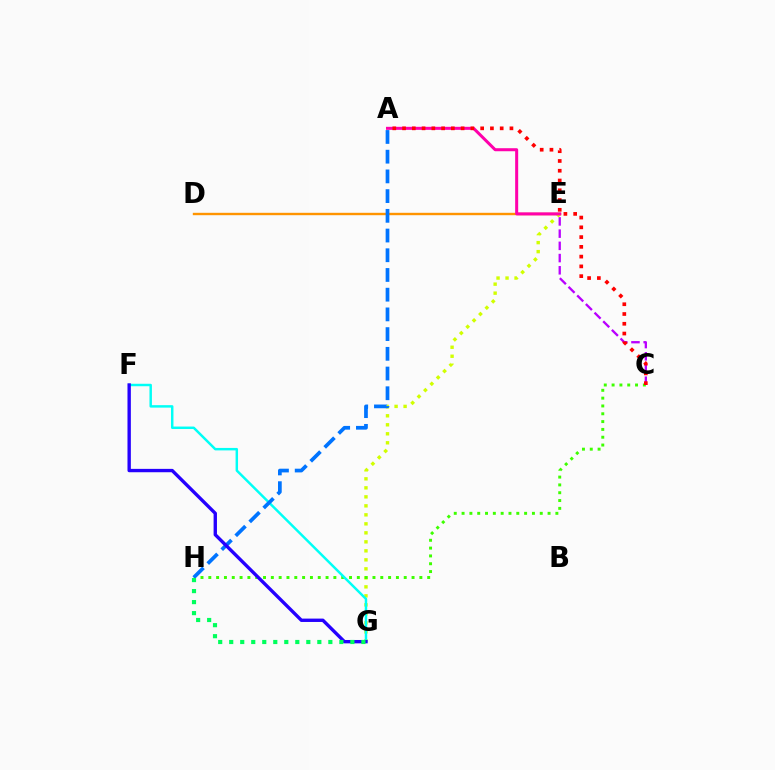{('D', 'E'): [{'color': '#ff9400', 'line_style': 'solid', 'thickness': 1.72}], ('C', 'E'): [{'color': '#b900ff', 'line_style': 'dashed', 'thickness': 1.66}], ('E', 'G'): [{'color': '#d1ff00', 'line_style': 'dotted', 'thickness': 2.45}], ('C', 'H'): [{'color': '#3dff00', 'line_style': 'dotted', 'thickness': 2.12}], ('F', 'G'): [{'color': '#00fff6', 'line_style': 'solid', 'thickness': 1.77}, {'color': '#2500ff', 'line_style': 'solid', 'thickness': 2.42}], ('A', 'E'): [{'color': '#ff00ac', 'line_style': 'solid', 'thickness': 2.18}], ('A', 'C'): [{'color': '#ff0000', 'line_style': 'dotted', 'thickness': 2.65}], ('A', 'H'): [{'color': '#0074ff', 'line_style': 'dashed', 'thickness': 2.68}], ('G', 'H'): [{'color': '#00ff5c', 'line_style': 'dotted', 'thickness': 2.99}]}